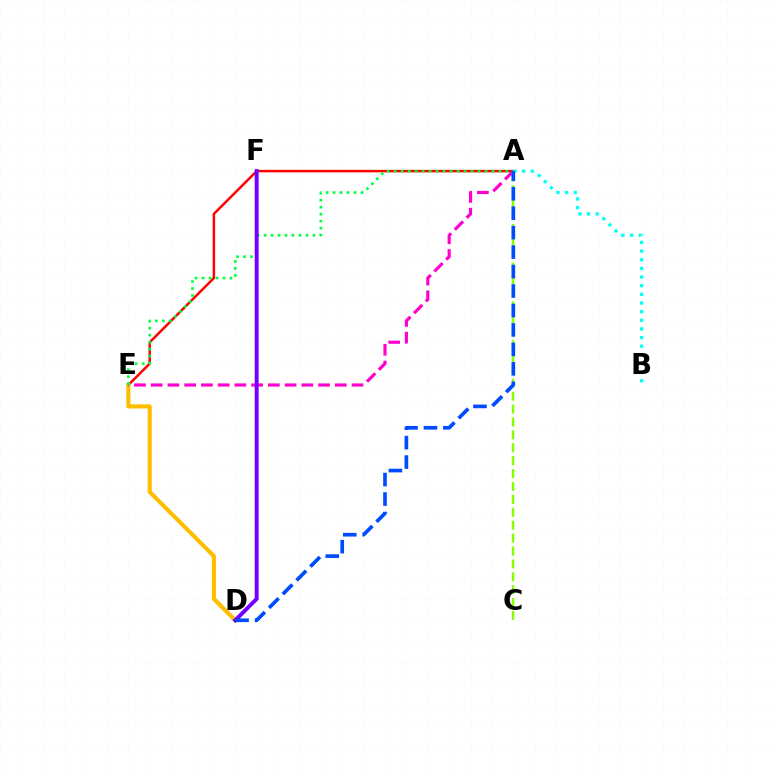{('A', 'E'): [{'color': '#ff0000', 'line_style': 'solid', 'thickness': 1.79}, {'color': '#ff00cf', 'line_style': 'dashed', 'thickness': 2.27}, {'color': '#00ff39', 'line_style': 'dotted', 'thickness': 1.9}], ('D', 'E'): [{'color': '#ffbd00', 'line_style': 'solid', 'thickness': 2.98}], ('A', 'C'): [{'color': '#84ff00', 'line_style': 'dashed', 'thickness': 1.75}], ('A', 'B'): [{'color': '#00fff6', 'line_style': 'dotted', 'thickness': 2.35}], ('D', 'F'): [{'color': '#7200ff', 'line_style': 'solid', 'thickness': 2.84}], ('A', 'D'): [{'color': '#004bff', 'line_style': 'dashed', 'thickness': 2.64}]}